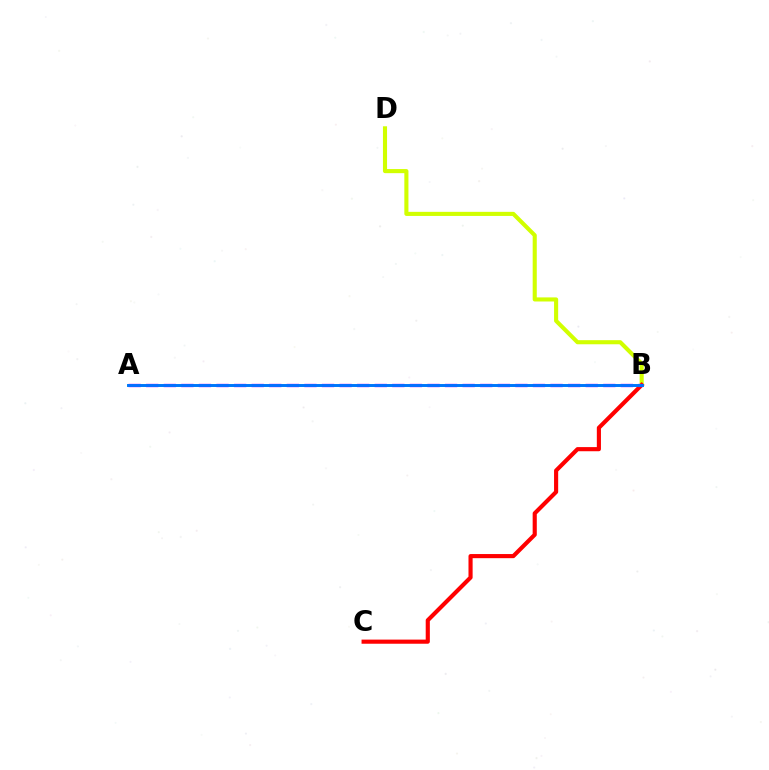{('A', 'B'): [{'color': '#00ff5c', 'line_style': 'solid', 'thickness': 1.81}, {'color': '#b900ff', 'line_style': 'dashed', 'thickness': 2.39}, {'color': '#0074ff', 'line_style': 'solid', 'thickness': 2.07}], ('B', 'D'): [{'color': '#d1ff00', 'line_style': 'solid', 'thickness': 2.95}], ('B', 'C'): [{'color': '#ff0000', 'line_style': 'solid', 'thickness': 2.98}]}